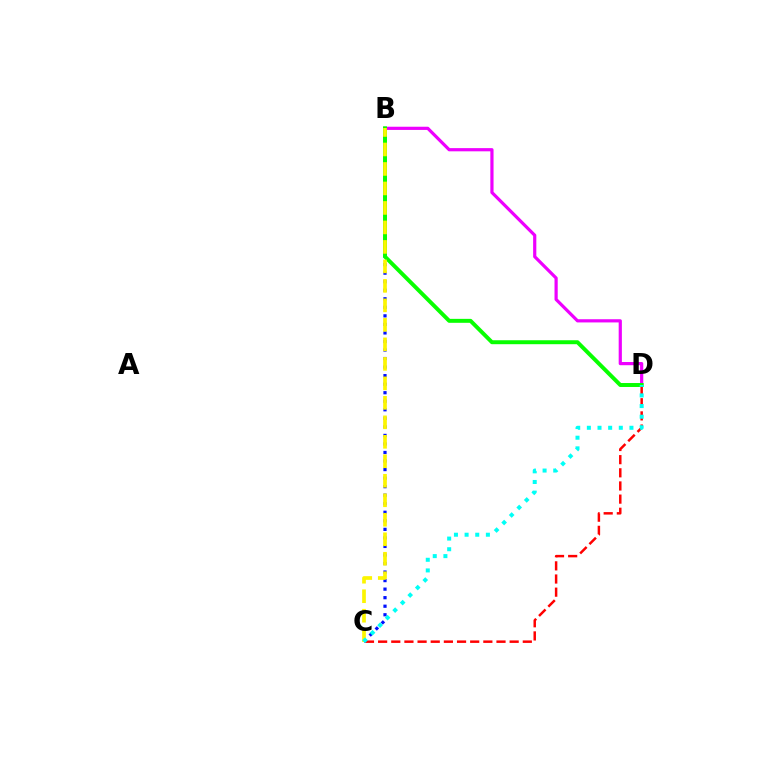{('C', 'D'): [{'color': '#ff0000', 'line_style': 'dashed', 'thickness': 1.79}, {'color': '#00fff6', 'line_style': 'dotted', 'thickness': 2.89}], ('B', 'D'): [{'color': '#ee00ff', 'line_style': 'solid', 'thickness': 2.3}, {'color': '#08ff00', 'line_style': 'solid', 'thickness': 2.84}], ('B', 'C'): [{'color': '#0010ff', 'line_style': 'dotted', 'thickness': 2.32}, {'color': '#fcf500', 'line_style': 'dashed', 'thickness': 2.65}]}